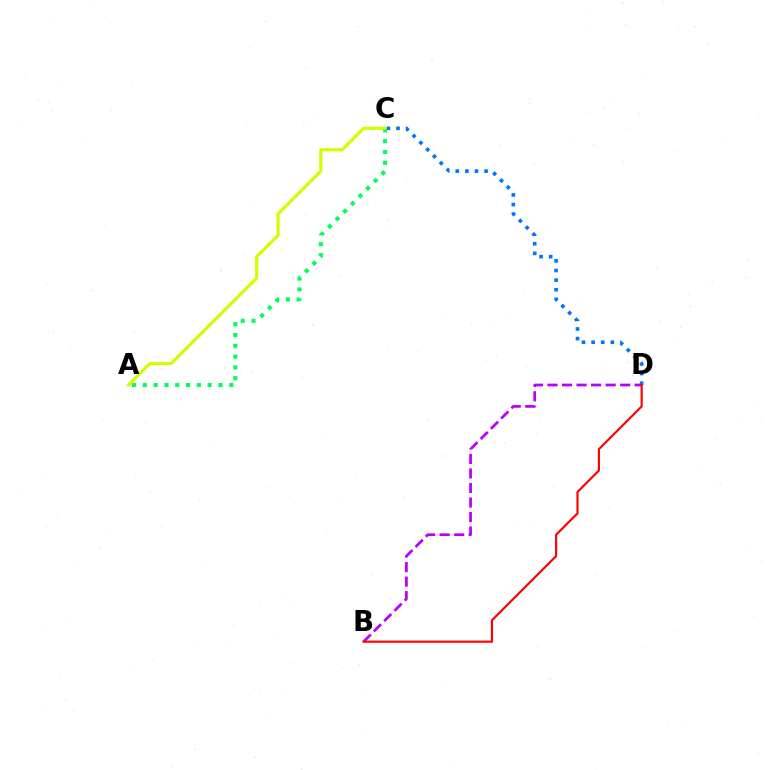{('A', 'C'): [{'color': '#00ff5c', 'line_style': 'dotted', 'thickness': 2.94}, {'color': '#d1ff00', 'line_style': 'solid', 'thickness': 2.29}], ('C', 'D'): [{'color': '#0074ff', 'line_style': 'dotted', 'thickness': 2.61}], ('B', 'D'): [{'color': '#b900ff', 'line_style': 'dashed', 'thickness': 1.97}, {'color': '#ff0000', 'line_style': 'solid', 'thickness': 1.55}]}